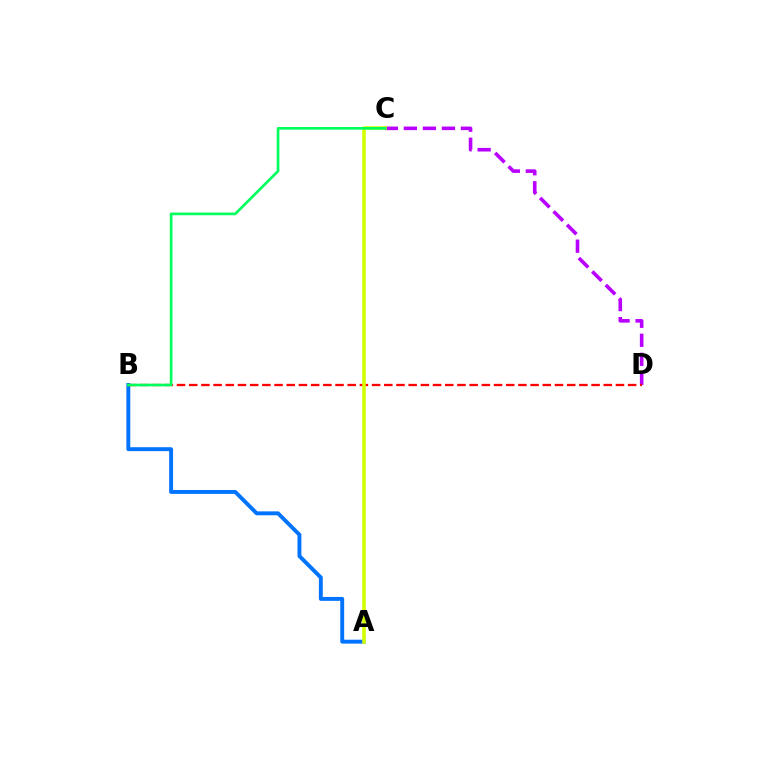{('C', 'D'): [{'color': '#b900ff', 'line_style': 'dashed', 'thickness': 2.59}], ('A', 'B'): [{'color': '#0074ff', 'line_style': 'solid', 'thickness': 2.81}], ('B', 'D'): [{'color': '#ff0000', 'line_style': 'dashed', 'thickness': 1.66}], ('A', 'C'): [{'color': '#d1ff00', 'line_style': 'solid', 'thickness': 2.59}], ('B', 'C'): [{'color': '#00ff5c', 'line_style': 'solid', 'thickness': 1.91}]}